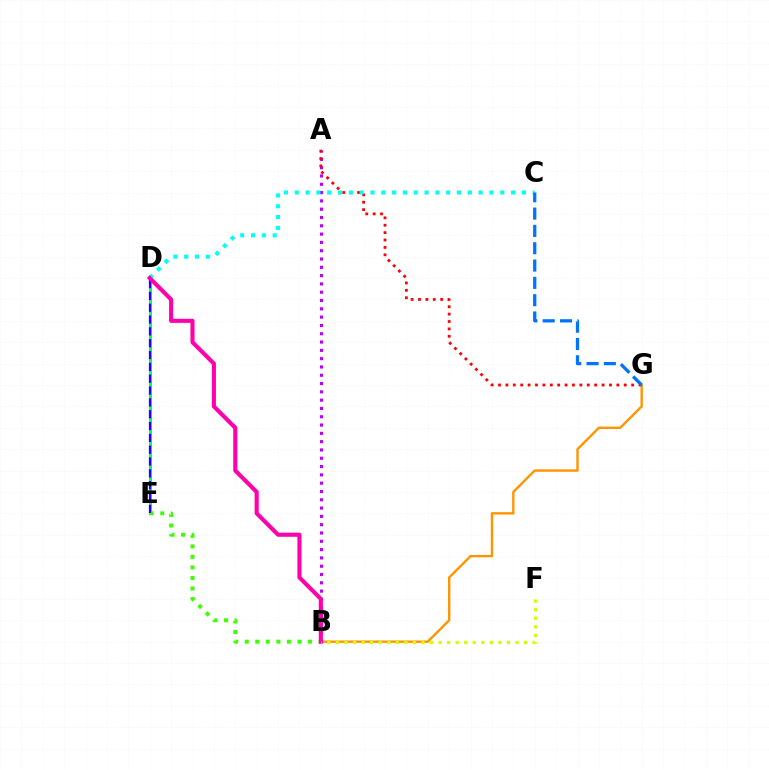{('D', 'E'): [{'color': '#00ff5c', 'line_style': 'solid', 'thickness': 2.18}, {'color': '#2500ff', 'line_style': 'dashed', 'thickness': 1.61}], ('B', 'G'): [{'color': '#ff9400', 'line_style': 'solid', 'thickness': 1.71}], ('A', 'B'): [{'color': '#b900ff', 'line_style': 'dotted', 'thickness': 2.26}], ('A', 'G'): [{'color': '#ff0000', 'line_style': 'dotted', 'thickness': 2.01}], ('B', 'E'): [{'color': '#3dff00', 'line_style': 'dotted', 'thickness': 2.86}], ('C', 'D'): [{'color': '#00fff6', 'line_style': 'dotted', 'thickness': 2.94}], ('C', 'G'): [{'color': '#0074ff', 'line_style': 'dashed', 'thickness': 2.35}], ('B', 'D'): [{'color': '#ff00ac', 'line_style': 'solid', 'thickness': 2.95}], ('B', 'F'): [{'color': '#d1ff00', 'line_style': 'dotted', 'thickness': 2.32}]}